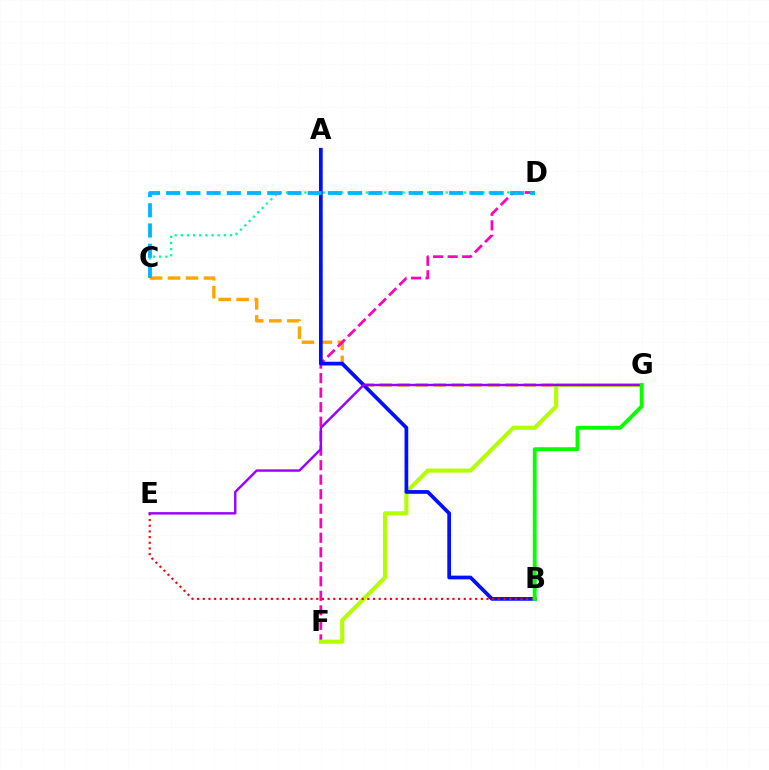{('C', 'D'): [{'color': '#00ff9d', 'line_style': 'dotted', 'thickness': 1.67}, {'color': '#00b5ff', 'line_style': 'dashed', 'thickness': 2.75}], ('C', 'G'): [{'color': '#ffa500', 'line_style': 'dashed', 'thickness': 2.45}], ('D', 'F'): [{'color': '#ff00bd', 'line_style': 'dashed', 'thickness': 1.97}], ('F', 'G'): [{'color': '#b3ff00', 'line_style': 'solid', 'thickness': 2.95}], ('A', 'B'): [{'color': '#0010ff', 'line_style': 'solid', 'thickness': 2.68}], ('B', 'E'): [{'color': '#ff0000', 'line_style': 'dotted', 'thickness': 1.54}], ('E', 'G'): [{'color': '#9b00ff', 'line_style': 'solid', 'thickness': 1.74}], ('B', 'G'): [{'color': '#08ff00', 'line_style': 'solid', 'thickness': 2.79}]}